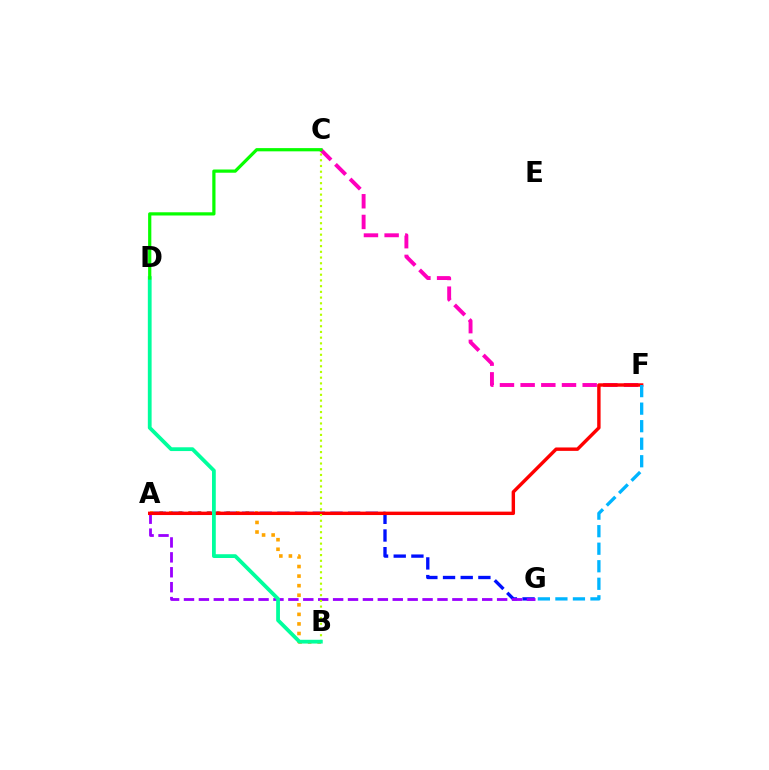{('C', 'F'): [{'color': '#ff00bd', 'line_style': 'dashed', 'thickness': 2.81}], ('A', 'B'): [{'color': '#ffa500', 'line_style': 'dotted', 'thickness': 2.6}], ('A', 'G'): [{'color': '#0010ff', 'line_style': 'dashed', 'thickness': 2.4}, {'color': '#9b00ff', 'line_style': 'dashed', 'thickness': 2.03}], ('A', 'F'): [{'color': '#ff0000', 'line_style': 'solid', 'thickness': 2.46}], ('B', 'C'): [{'color': '#b3ff00', 'line_style': 'dotted', 'thickness': 1.55}], ('B', 'D'): [{'color': '#00ff9d', 'line_style': 'solid', 'thickness': 2.72}], ('F', 'G'): [{'color': '#00b5ff', 'line_style': 'dashed', 'thickness': 2.38}], ('C', 'D'): [{'color': '#08ff00', 'line_style': 'solid', 'thickness': 2.32}]}